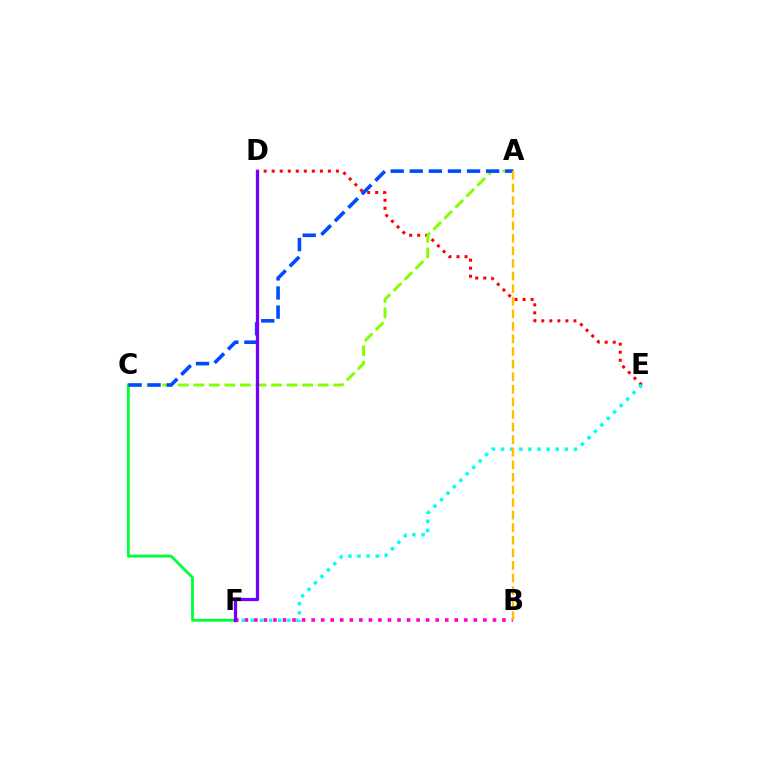{('D', 'E'): [{'color': '#ff0000', 'line_style': 'dotted', 'thickness': 2.18}], ('A', 'C'): [{'color': '#84ff00', 'line_style': 'dashed', 'thickness': 2.11}, {'color': '#004bff', 'line_style': 'dashed', 'thickness': 2.59}], ('C', 'F'): [{'color': '#00ff39', 'line_style': 'solid', 'thickness': 2.03}], ('B', 'F'): [{'color': '#ff00cf', 'line_style': 'dotted', 'thickness': 2.59}], ('E', 'F'): [{'color': '#00fff6', 'line_style': 'dotted', 'thickness': 2.47}], ('D', 'F'): [{'color': '#7200ff', 'line_style': 'solid', 'thickness': 2.36}], ('A', 'B'): [{'color': '#ffbd00', 'line_style': 'dashed', 'thickness': 1.71}]}